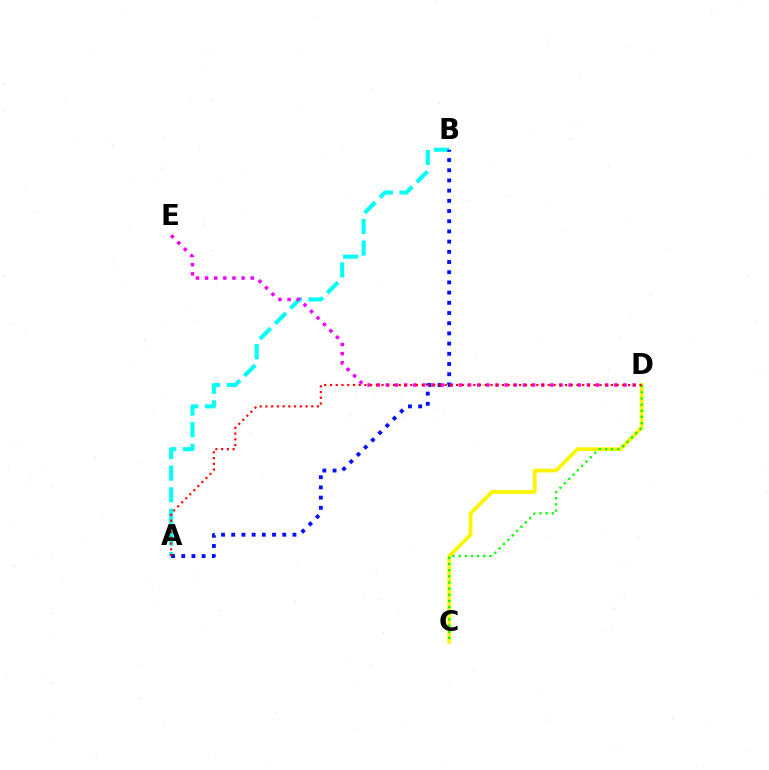{('C', 'D'): [{'color': '#fcf500', 'line_style': 'solid', 'thickness': 2.72}, {'color': '#08ff00', 'line_style': 'dotted', 'thickness': 1.67}], ('A', 'B'): [{'color': '#00fff6', 'line_style': 'dashed', 'thickness': 2.94}, {'color': '#0010ff', 'line_style': 'dotted', 'thickness': 2.77}], ('D', 'E'): [{'color': '#ee00ff', 'line_style': 'dotted', 'thickness': 2.48}], ('A', 'D'): [{'color': '#ff0000', 'line_style': 'dotted', 'thickness': 1.56}]}